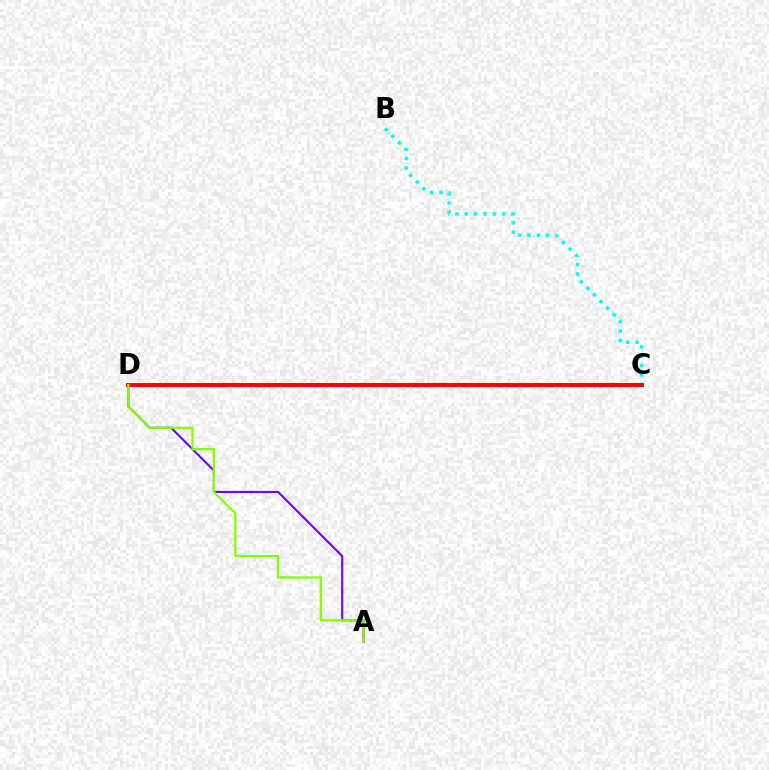{('B', 'C'): [{'color': '#00fff6', 'line_style': 'dotted', 'thickness': 2.54}], ('A', 'D'): [{'color': '#7200ff', 'line_style': 'solid', 'thickness': 1.51}, {'color': '#84ff00', 'line_style': 'solid', 'thickness': 1.63}], ('C', 'D'): [{'color': '#ff0000', 'line_style': 'solid', 'thickness': 2.91}]}